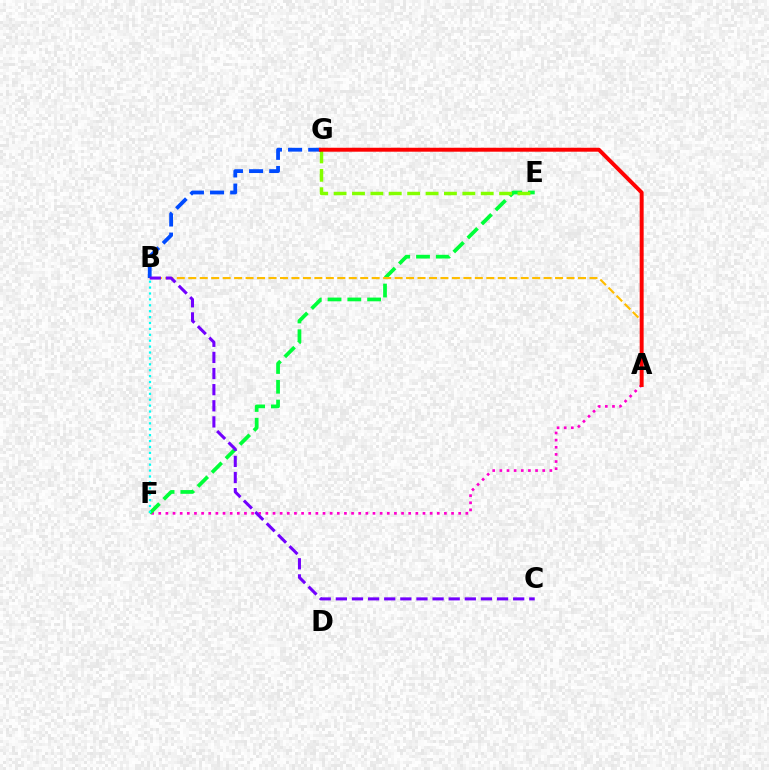{('A', 'F'): [{'color': '#ff00cf', 'line_style': 'dotted', 'thickness': 1.94}], ('E', 'F'): [{'color': '#00ff39', 'line_style': 'dashed', 'thickness': 2.69}], ('A', 'B'): [{'color': '#ffbd00', 'line_style': 'dashed', 'thickness': 1.56}], ('B', 'F'): [{'color': '#00fff6', 'line_style': 'dotted', 'thickness': 1.6}], ('E', 'G'): [{'color': '#84ff00', 'line_style': 'dashed', 'thickness': 2.5}], ('B', 'G'): [{'color': '#004bff', 'line_style': 'dashed', 'thickness': 2.74}], ('A', 'G'): [{'color': '#ff0000', 'line_style': 'solid', 'thickness': 2.84}], ('B', 'C'): [{'color': '#7200ff', 'line_style': 'dashed', 'thickness': 2.19}]}